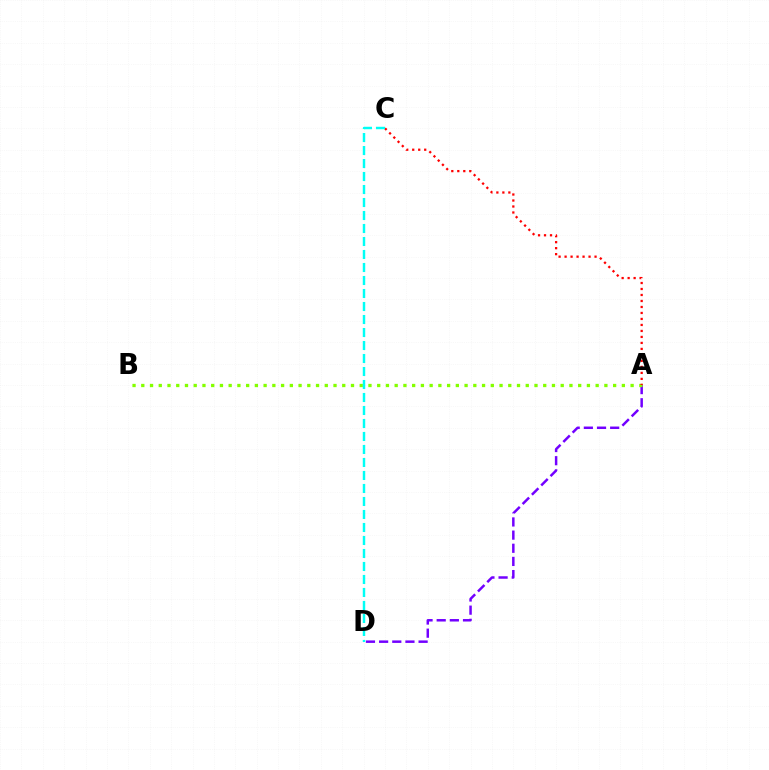{('A', 'D'): [{'color': '#7200ff', 'line_style': 'dashed', 'thickness': 1.79}], ('A', 'B'): [{'color': '#84ff00', 'line_style': 'dotted', 'thickness': 2.37}], ('A', 'C'): [{'color': '#ff0000', 'line_style': 'dotted', 'thickness': 1.63}], ('C', 'D'): [{'color': '#00fff6', 'line_style': 'dashed', 'thickness': 1.77}]}